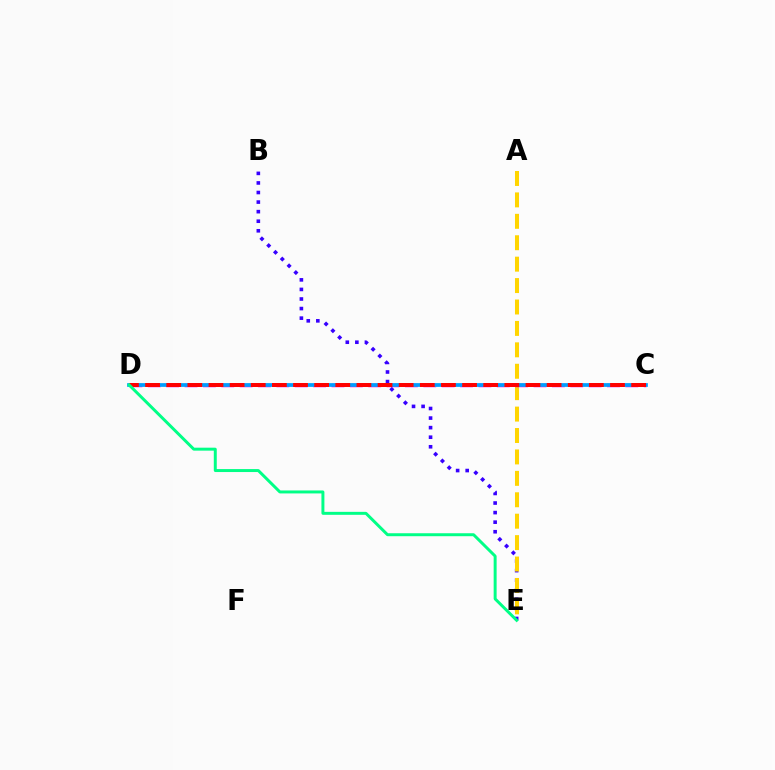{('B', 'E'): [{'color': '#3700ff', 'line_style': 'dotted', 'thickness': 2.6}], ('C', 'D'): [{'color': '#4fff00', 'line_style': 'dashed', 'thickness': 1.65}, {'color': '#ff00ed', 'line_style': 'dashed', 'thickness': 2.5}, {'color': '#009eff', 'line_style': 'solid', 'thickness': 2.68}, {'color': '#ff0000', 'line_style': 'dashed', 'thickness': 2.87}], ('A', 'E'): [{'color': '#ffd500', 'line_style': 'dashed', 'thickness': 2.91}], ('D', 'E'): [{'color': '#00ff86', 'line_style': 'solid', 'thickness': 2.14}]}